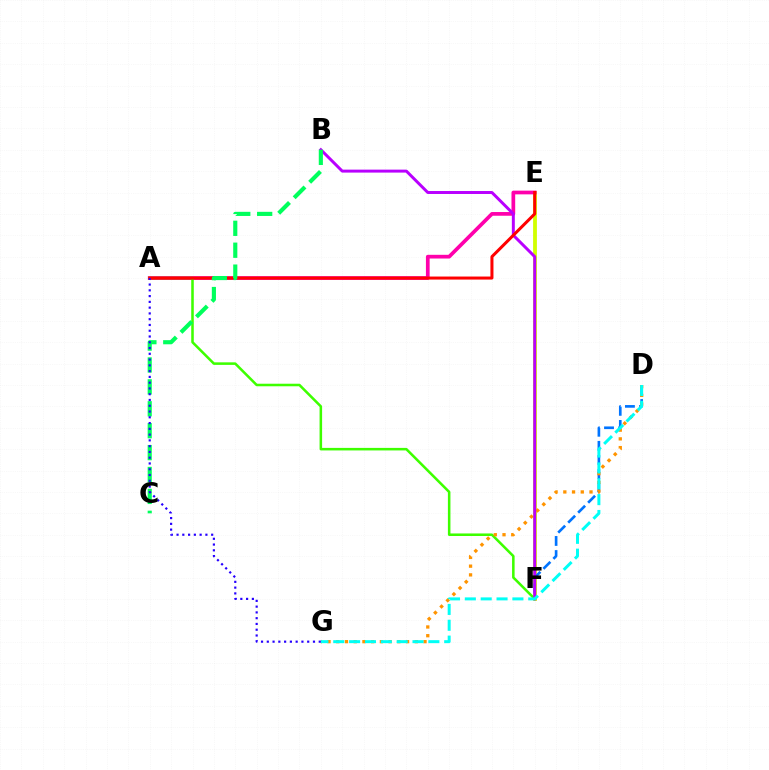{('E', 'F'): [{'color': '#d1ff00', 'line_style': 'solid', 'thickness': 2.74}], ('A', 'E'): [{'color': '#ff00ac', 'line_style': 'solid', 'thickness': 2.67}, {'color': '#ff0000', 'line_style': 'solid', 'thickness': 2.18}], ('A', 'F'): [{'color': '#3dff00', 'line_style': 'solid', 'thickness': 1.83}], ('D', 'F'): [{'color': '#0074ff', 'line_style': 'dashed', 'thickness': 1.92}], ('D', 'G'): [{'color': '#ff9400', 'line_style': 'dotted', 'thickness': 2.37}, {'color': '#00fff6', 'line_style': 'dashed', 'thickness': 2.15}], ('B', 'F'): [{'color': '#b900ff', 'line_style': 'solid', 'thickness': 2.14}], ('B', 'C'): [{'color': '#00ff5c', 'line_style': 'dashed', 'thickness': 2.98}], ('A', 'G'): [{'color': '#2500ff', 'line_style': 'dotted', 'thickness': 1.57}]}